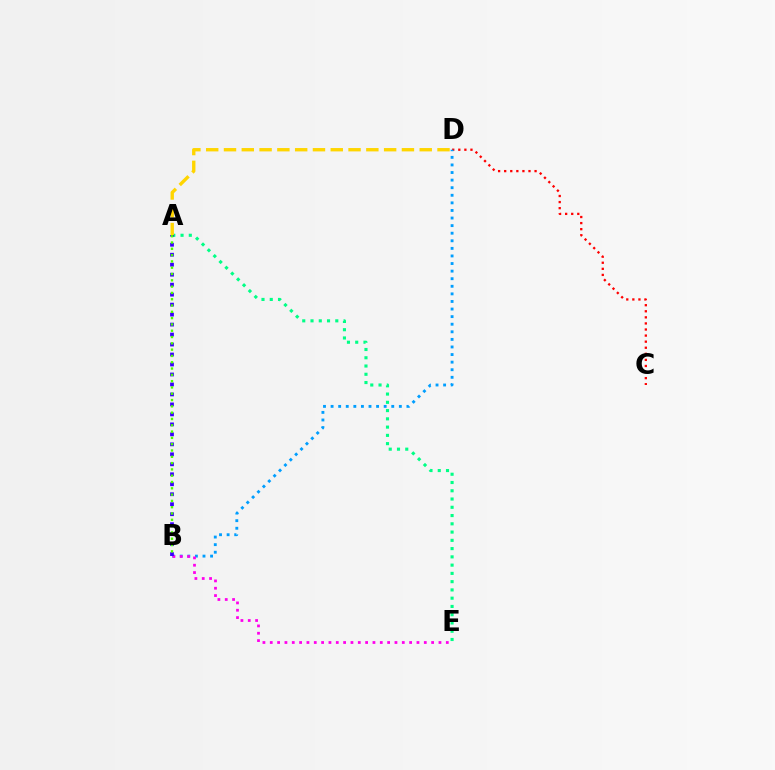{('C', 'D'): [{'color': '#ff0000', 'line_style': 'dotted', 'thickness': 1.65}], ('B', 'D'): [{'color': '#009eff', 'line_style': 'dotted', 'thickness': 2.06}], ('A', 'E'): [{'color': '#00ff86', 'line_style': 'dotted', 'thickness': 2.24}], ('A', 'D'): [{'color': '#ffd500', 'line_style': 'dashed', 'thickness': 2.42}], ('B', 'E'): [{'color': '#ff00ed', 'line_style': 'dotted', 'thickness': 1.99}], ('A', 'B'): [{'color': '#3700ff', 'line_style': 'dotted', 'thickness': 2.71}, {'color': '#4fff00', 'line_style': 'dotted', 'thickness': 1.71}]}